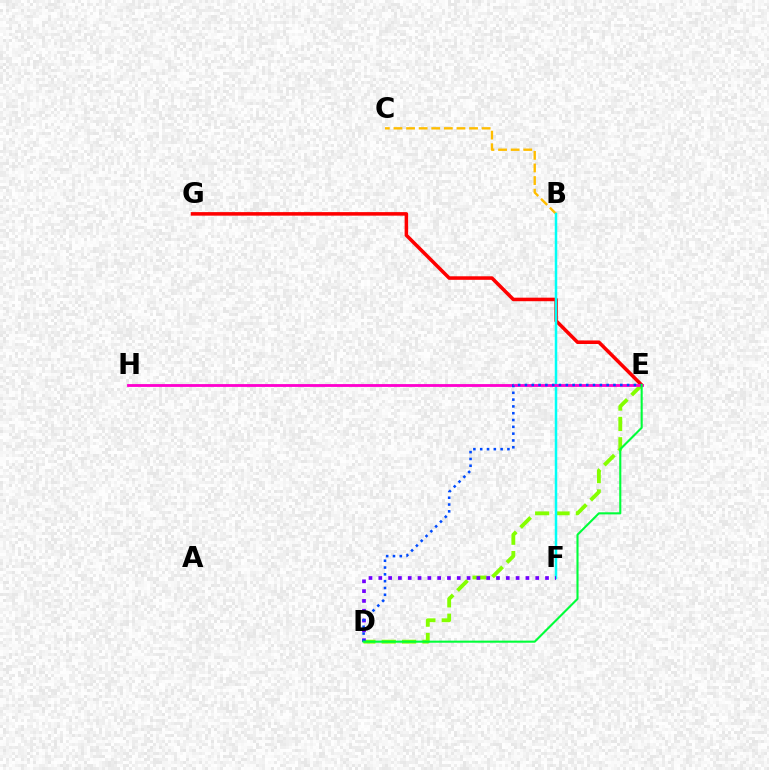{('B', 'C'): [{'color': '#ffbd00', 'line_style': 'dashed', 'thickness': 1.71}], ('D', 'E'): [{'color': '#84ff00', 'line_style': 'dashed', 'thickness': 2.76}, {'color': '#004bff', 'line_style': 'dotted', 'thickness': 1.85}, {'color': '#00ff39', 'line_style': 'solid', 'thickness': 1.51}], ('E', 'G'): [{'color': '#ff0000', 'line_style': 'solid', 'thickness': 2.55}], ('B', 'F'): [{'color': '#00fff6', 'line_style': 'solid', 'thickness': 1.79}], ('E', 'H'): [{'color': '#ff00cf', 'line_style': 'solid', 'thickness': 2.03}], ('D', 'F'): [{'color': '#7200ff', 'line_style': 'dotted', 'thickness': 2.66}]}